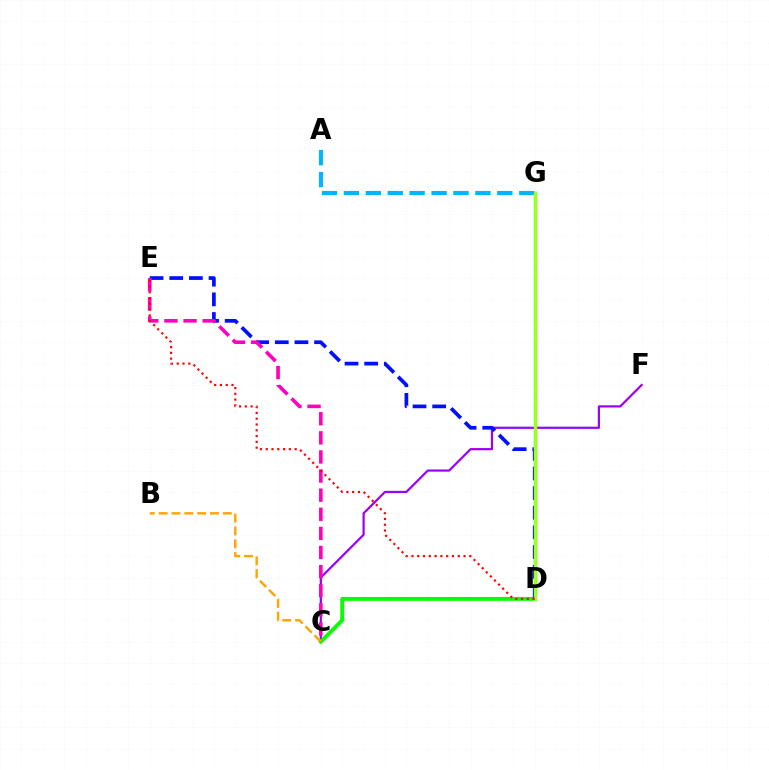{('A', 'G'): [{'color': '#00b5ff', 'line_style': 'dashed', 'thickness': 2.98}], ('C', 'F'): [{'color': '#9b00ff', 'line_style': 'solid', 'thickness': 1.59}], ('C', 'D'): [{'color': '#08ff00', 'line_style': 'solid', 'thickness': 2.81}], ('D', 'E'): [{'color': '#0010ff', 'line_style': 'dashed', 'thickness': 2.67}, {'color': '#ff0000', 'line_style': 'dotted', 'thickness': 1.57}], ('C', 'E'): [{'color': '#ff00bd', 'line_style': 'dashed', 'thickness': 2.6}], ('D', 'G'): [{'color': '#00ff9d', 'line_style': 'solid', 'thickness': 2.48}, {'color': '#b3ff00', 'line_style': 'solid', 'thickness': 2.0}], ('B', 'C'): [{'color': '#ffa500', 'line_style': 'dashed', 'thickness': 1.74}]}